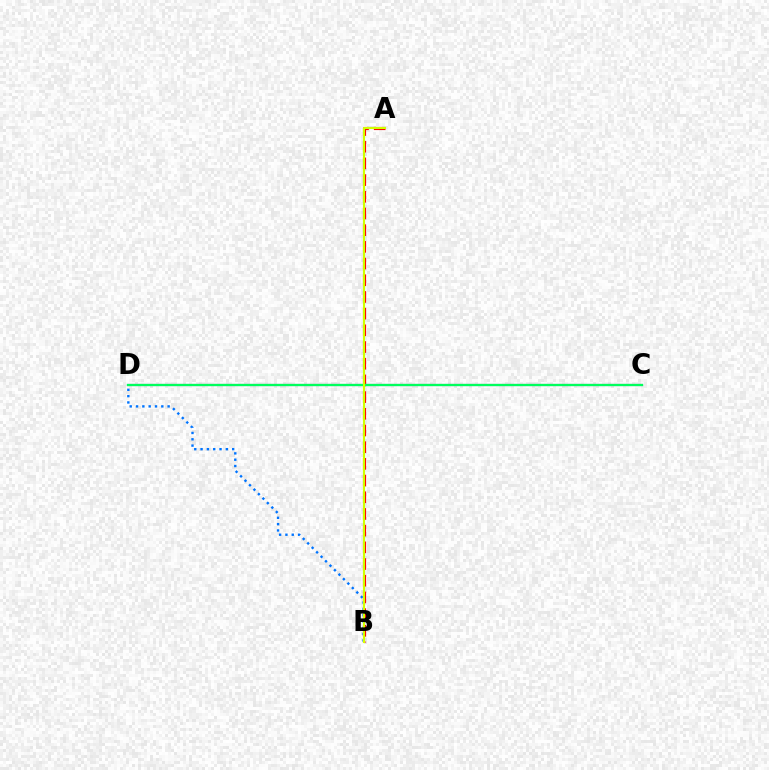{('A', 'B'): [{'color': '#ff0000', 'line_style': 'dashed', 'thickness': 2.27}, {'color': '#d1ff00', 'line_style': 'solid', 'thickness': 1.52}], ('C', 'D'): [{'color': '#b900ff', 'line_style': 'solid', 'thickness': 1.51}, {'color': '#00ff5c', 'line_style': 'solid', 'thickness': 1.67}], ('B', 'D'): [{'color': '#0074ff', 'line_style': 'dotted', 'thickness': 1.72}]}